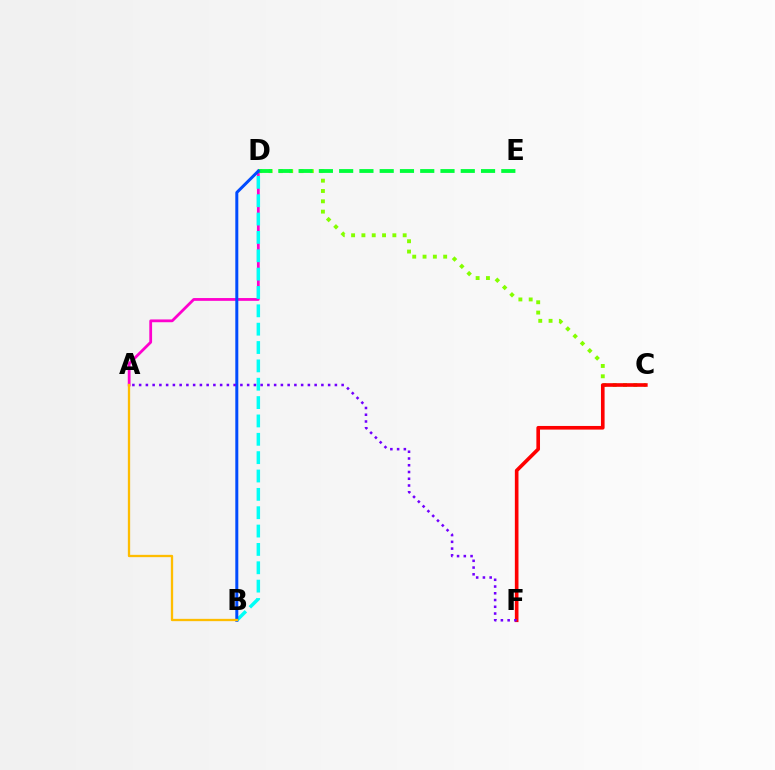{('A', 'D'): [{'color': '#ff00cf', 'line_style': 'solid', 'thickness': 2.01}], ('B', 'D'): [{'color': '#00fff6', 'line_style': 'dashed', 'thickness': 2.49}, {'color': '#004bff', 'line_style': 'solid', 'thickness': 2.16}], ('C', 'D'): [{'color': '#84ff00', 'line_style': 'dotted', 'thickness': 2.8}], ('D', 'E'): [{'color': '#00ff39', 'line_style': 'dashed', 'thickness': 2.75}], ('C', 'F'): [{'color': '#ff0000', 'line_style': 'solid', 'thickness': 2.61}], ('A', 'F'): [{'color': '#7200ff', 'line_style': 'dotted', 'thickness': 1.83}], ('A', 'B'): [{'color': '#ffbd00', 'line_style': 'solid', 'thickness': 1.66}]}